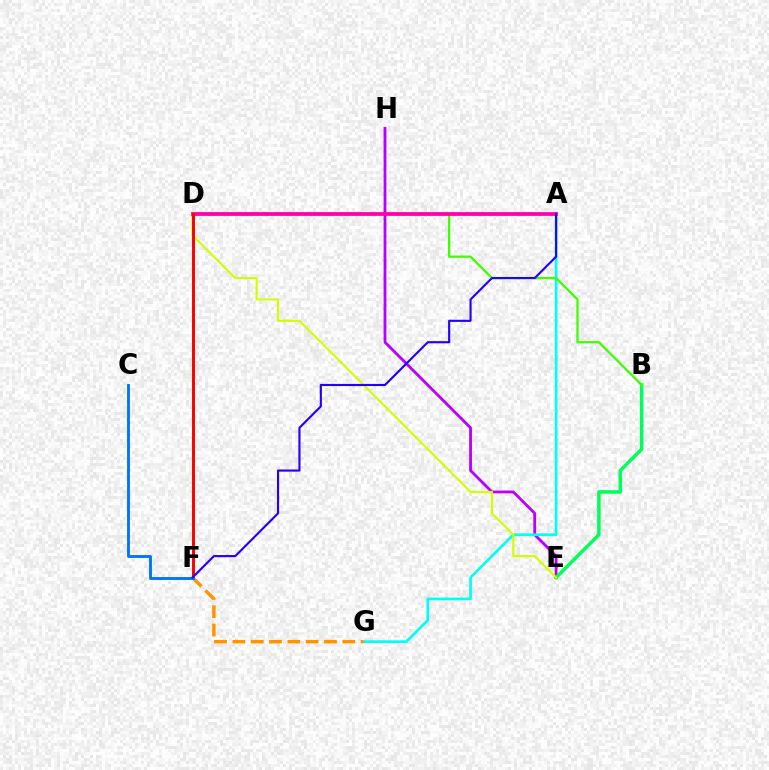{('E', 'H'): [{'color': '#b900ff', 'line_style': 'solid', 'thickness': 2.03}], ('B', 'E'): [{'color': '#00ff5c', 'line_style': 'solid', 'thickness': 2.53}], ('A', 'G'): [{'color': '#00fff6', 'line_style': 'solid', 'thickness': 1.93}], ('B', 'D'): [{'color': '#3dff00', 'line_style': 'solid', 'thickness': 1.63}], ('D', 'E'): [{'color': '#d1ff00', 'line_style': 'solid', 'thickness': 1.56}], ('A', 'D'): [{'color': '#ff00ac', 'line_style': 'solid', 'thickness': 2.72}], ('D', 'F'): [{'color': '#ff0000', 'line_style': 'solid', 'thickness': 2.12}], ('F', 'G'): [{'color': '#ff9400', 'line_style': 'dashed', 'thickness': 2.49}], ('C', 'F'): [{'color': '#0074ff', 'line_style': 'solid', 'thickness': 2.06}], ('A', 'F'): [{'color': '#2500ff', 'line_style': 'solid', 'thickness': 1.54}]}